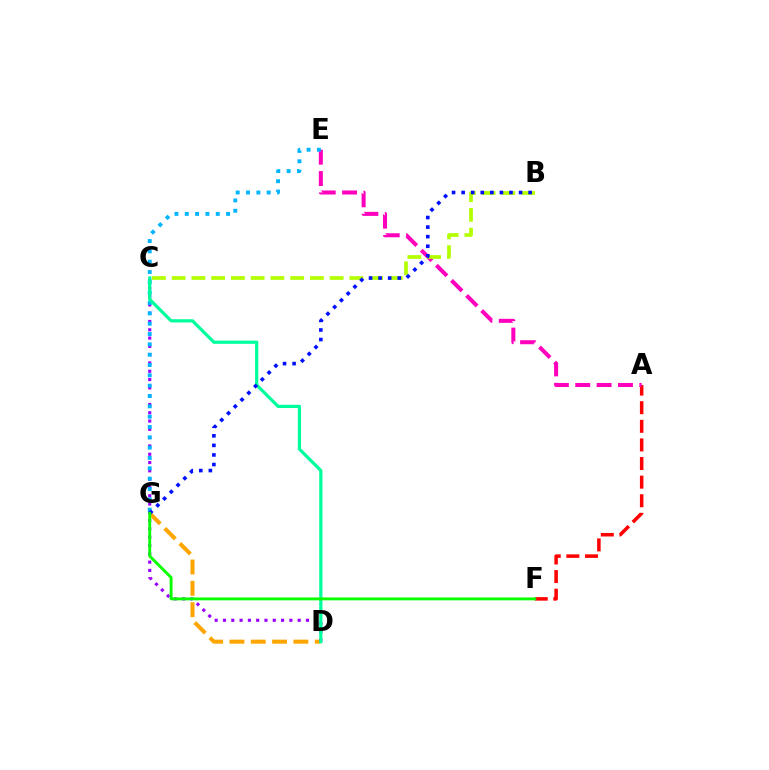{('D', 'G'): [{'color': '#ffa500', 'line_style': 'dashed', 'thickness': 2.9}], ('C', 'D'): [{'color': '#9b00ff', 'line_style': 'dotted', 'thickness': 2.25}, {'color': '#00ff9d', 'line_style': 'solid', 'thickness': 2.32}], ('A', 'F'): [{'color': '#ff0000', 'line_style': 'dashed', 'thickness': 2.53}], ('A', 'E'): [{'color': '#ff00bd', 'line_style': 'dashed', 'thickness': 2.9}], ('B', 'C'): [{'color': '#b3ff00', 'line_style': 'dashed', 'thickness': 2.68}], ('E', 'G'): [{'color': '#00b5ff', 'line_style': 'dotted', 'thickness': 2.81}], ('B', 'G'): [{'color': '#0010ff', 'line_style': 'dotted', 'thickness': 2.6}], ('F', 'G'): [{'color': '#08ff00', 'line_style': 'solid', 'thickness': 2.08}]}